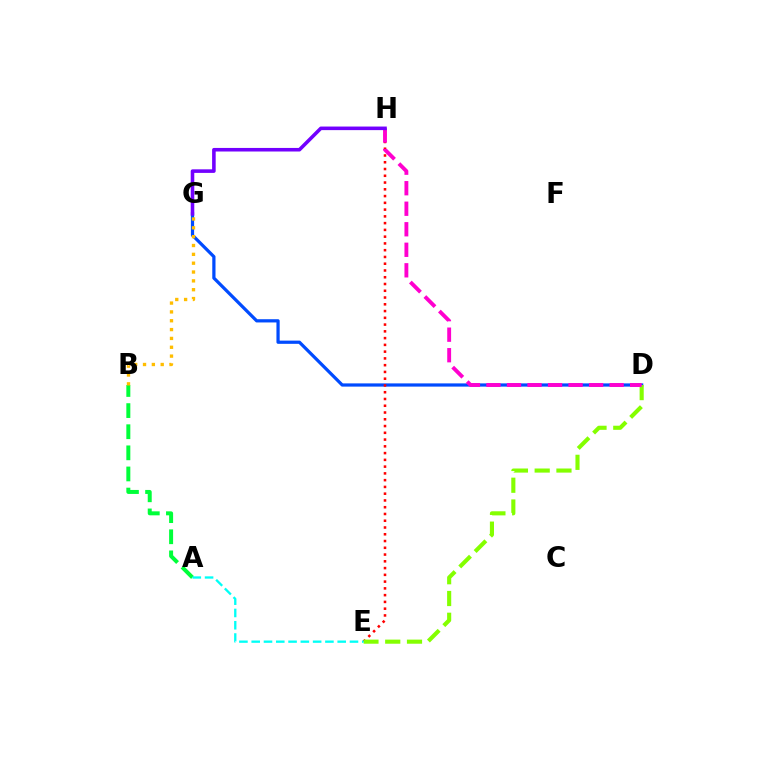{('A', 'B'): [{'color': '#00ff39', 'line_style': 'dashed', 'thickness': 2.87}], ('D', 'G'): [{'color': '#004bff', 'line_style': 'solid', 'thickness': 2.32}], ('E', 'H'): [{'color': '#ff0000', 'line_style': 'dotted', 'thickness': 1.84}], ('D', 'E'): [{'color': '#84ff00', 'line_style': 'dashed', 'thickness': 2.96}], ('A', 'E'): [{'color': '#00fff6', 'line_style': 'dashed', 'thickness': 1.67}], ('B', 'G'): [{'color': '#ffbd00', 'line_style': 'dotted', 'thickness': 2.4}], ('D', 'H'): [{'color': '#ff00cf', 'line_style': 'dashed', 'thickness': 2.79}], ('G', 'H'): [{'color': '#7200ff', 'line_style': 'solid', 'thickness': 2.57}]}